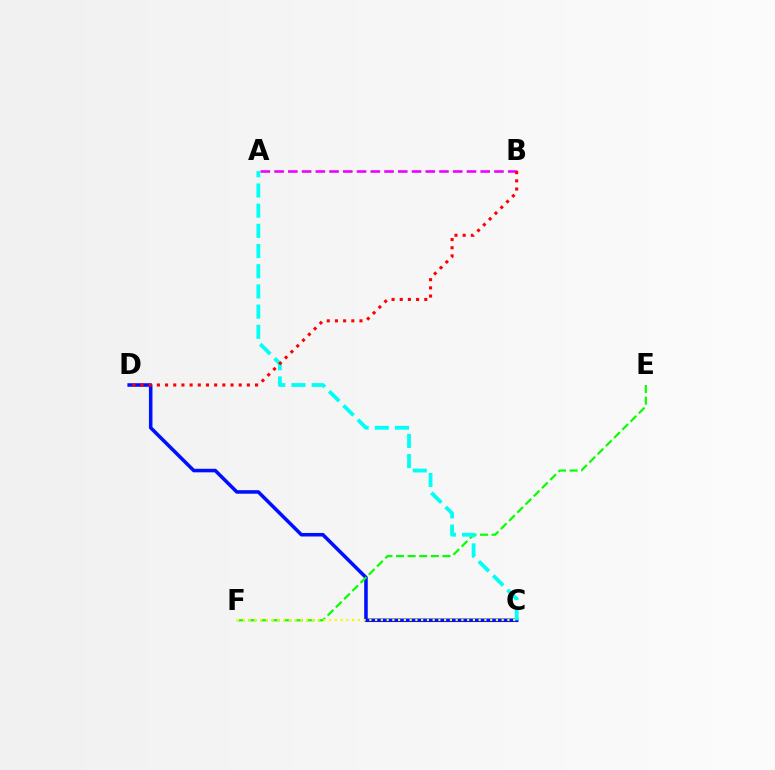{('C', 'D'): [{'color': '#0010ff', 'line_style': 'solid', 'thickness': 2.55}], ('E', 'F'): [{'color': '#08ff00', 'line_style': 'dashed', 'thickness': 1.58}], ('A', 'C'): [{'color': '#00fff6', 'line_style': 'dashed', 'thickness': 2.74}], ('A', 'B'): [{'color': '#ee00ff', 'line_style': 'dashed', 'thickness': 1.87}], ('B', 'D'): [{'color': '#ff0000', 'line_style': 'dotted', 'thickness': 2.22}], ('C', 'F'): [{'color': '#fcf500', 'line_style': 'dotted', 'thickness': 1.56}]}